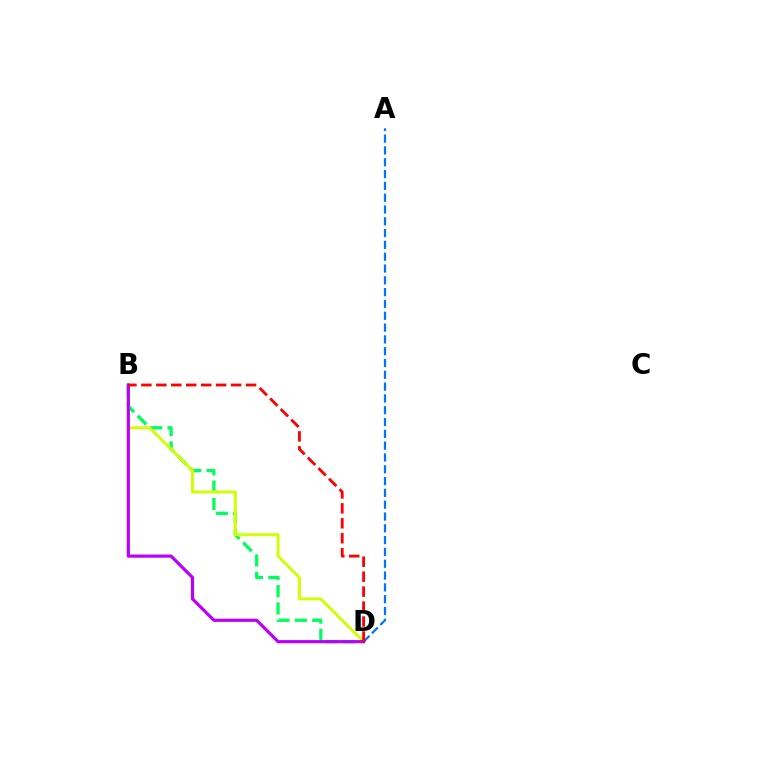{('B', 'D'): [{'color': '#00ff5c', 'line_style': 'dashed', 'thickness': 2.36}, {'color': '#d1ff00', 'line_style': 'solid', 'thickness': 2.12}, {'color': '#b900ff', 'line_style': 'solid', 'thickness': 2.28}, {'color': '#ff0000', 'line_style': 'dashed', 'thickness': 2.03}], ('A', 'D'): [{'color': '#0074ff', 'line_style': 'dashed', 'thickness': 1.6}]}